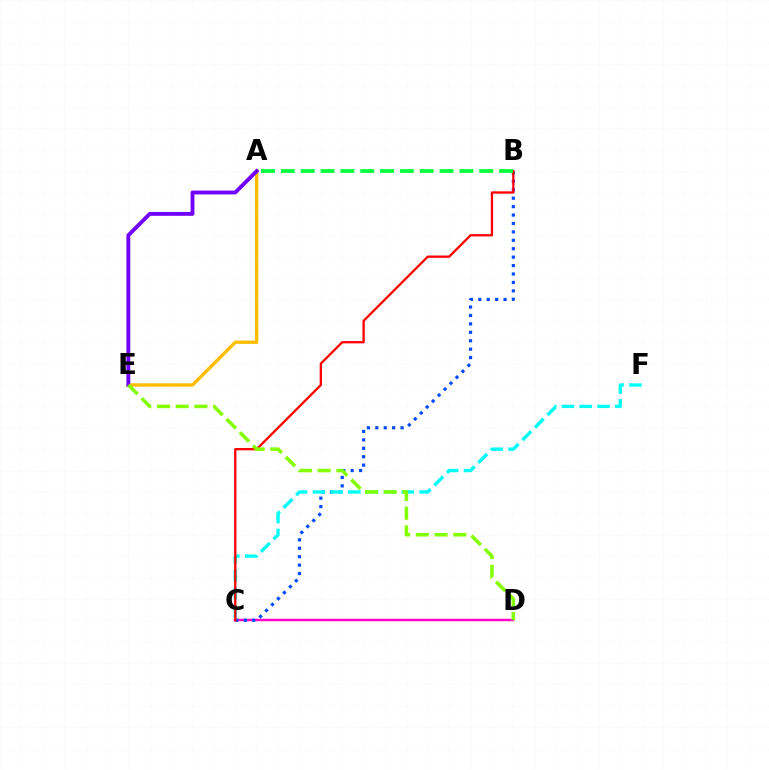{('C', 'D'): [{'color': '#ff00cf', 'line_style': 'solid', 'thickness': 1.78}], ('B', 'C'): [{'color': '#004bff', 'line_style': 'dotted', 'thickness': 2.29}, {'color': '#ff0000', 'line_style': 'solid', 'thickness': 1.66}], ('A', 'E'): [{'color': '#ffbd00', 'line_style': 'solid', 'thickness': 2.43}, {'color': '#7200ff', 'line_style': 'solid', 'thickness': 2.78}], ('C', 'F'): [{'color': '#00fff6', 'line_style': 'dashed', 'thickness': 2.42}], ('A', 'B'): [{'color': '#00ff39', 'line_style': 'dashed', 'thickness': 2.7}], ('D', 'E'): [{'color': '#84ff00', 'line_style': 'dashed', 'thickness': 2.54}]}